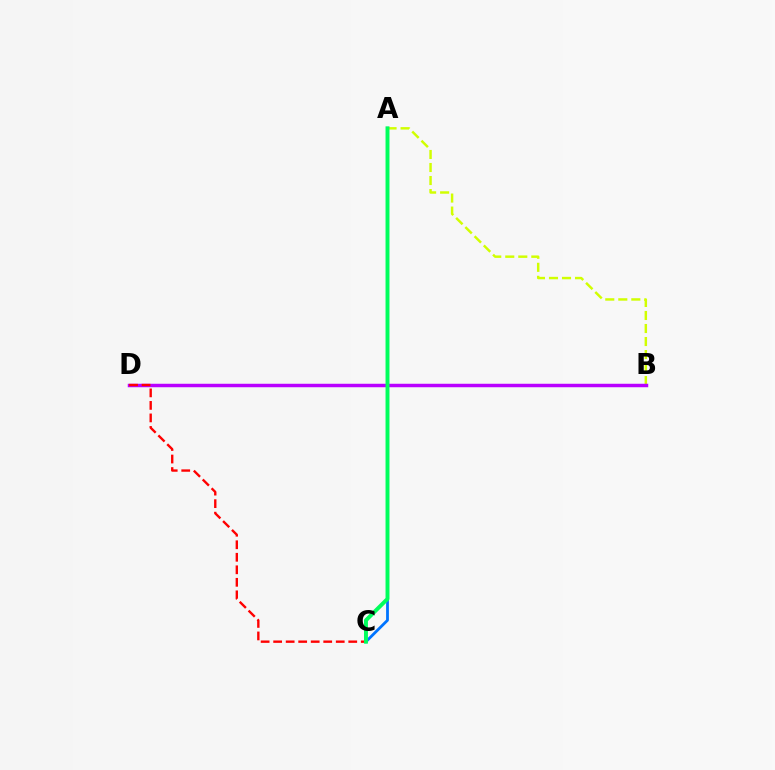{('A', 'B'): [{'color': '#d1ff00', 'line_style': 'dashed', 'thickness': 1.77}], ('A', 'C'): [{'color': '#0074ff', 'line_style': 'solid', 'thickness': 2.01}, {'color': '#00ff5c', 'line_style': 'solid', 'thickness': 2.83}], ('B', 'D'): [{'color': '#b900ff', 'line_style': 'solid', 'thickness': 2.5}], ('C', 'D'): [{'color': '#ff0000', 'line_style': 'dashed', 'thickness': 1.7}]}